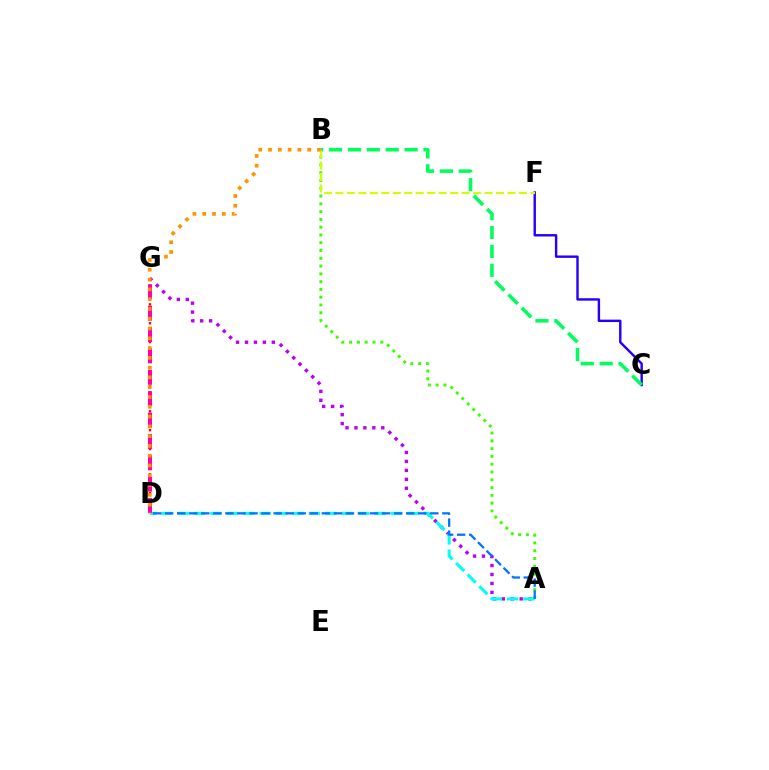{('A', 'B'): [{'color': '#3dff00', 'line_style': 'dotted', 'thickness': 2.11}], ('A', 'G'): [{'color': '#b900ff', 'line_style': 'dotted', 'thickness': 2.43}], ('C', 'F'): [{'color': '#2500ff', 'line_style': 'solid', 'thickness': 1.74}], ('D', 'G'): [{'color': '#ff0000', 'line_style': 'dotted', 'thickness': 1.71}, {'color': '#ff00ac', 'line_style': 'dashed', 'thickness': 2.9}], ('A', 'D'): [{'color': '#00fff6', 'line_style': 'dashed', 'thickness': 2.23}, {'color': '#0074ff', 'line_style': 'dashed', 'thickness': 1.64}], ('B', 'C'): [{'color': '#00ff5c', 'line_style': 'dashed', 'thickness': 2.57}], ('B', 'F'): [{'color': '#d1ff00', 'line_style': 'dashed', 'thickness': 1.56}], ('B', 'D'): [{'color': '#ff9400', 'line_style': 'dotted', 'thickness': 2.66}]}